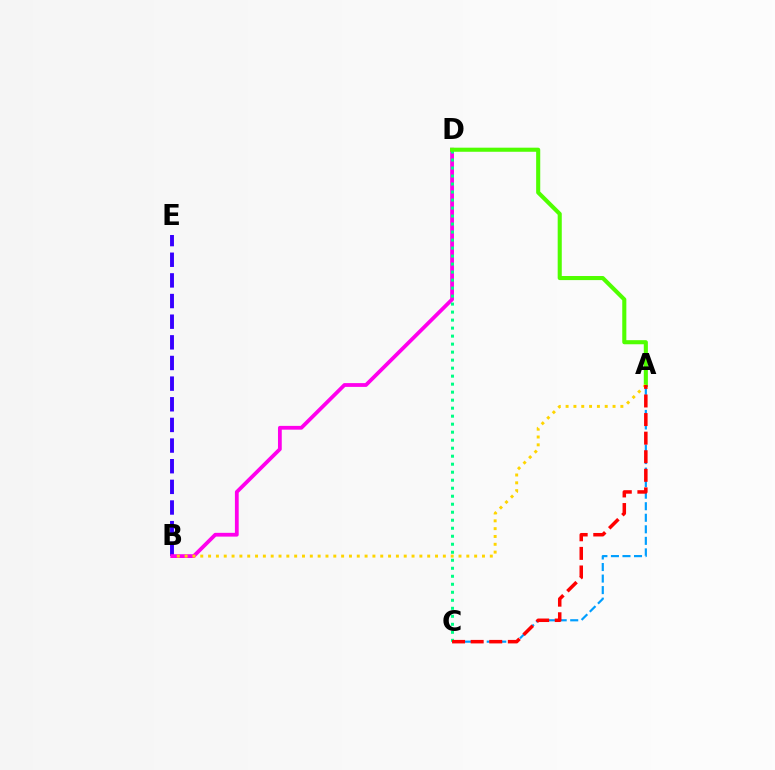{('B', 'E'): [{'color': '#3700ff', 'line_style': 'dashed', 'thickness': 2.8}], ('B', 'D'): [{'color': '#ff00ed', 'line_style': 'solid', 'thickness': 2.72}], ('A', 'C'): [{'color': '#009eff', 'line_style': 'dashed', 'thickness': 1.57}, {'color': '#ff0000', 'line_style': 'dashed', 'thickness': 2.52}], ('C', 'D'): [{'color': '#00ff86', 'line_style': 'dotted', 'thickness': 2.17}], ('A', 'D'): [{'color': '#4fff00', 'line_style': 'solid', 'thickness': 2.94}], ('A', 'B'): [{'color': '#ffd500', 'line_style': 'dotted', 'thickness': 2.13}]}